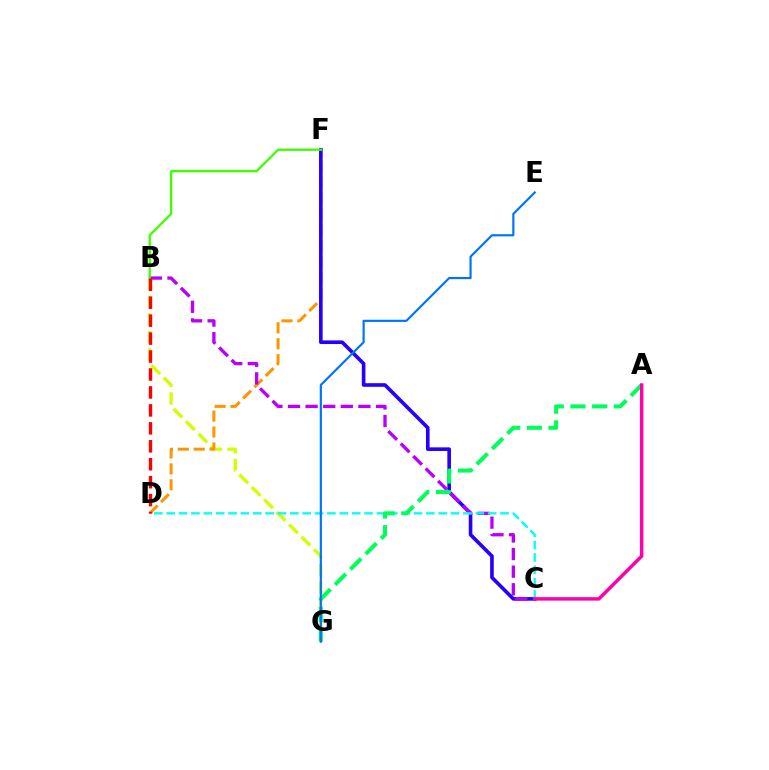{('B', 'G'): [{'color': '#d1ff00', 'line_style': 'dashed', 'thickness': 2.39}], ('D', 'F'): [{'color': '#ff9400', 'line_style': 'dashed', 'thickness': 2.16}], ('C', 'F'): [{'color': '#2500ff', 'line_style': 'solid', 'thickness': 2.61}], ('B', 'C'): [{'color': '#b900ff', 'line_style': 'dashed', 'thickness': 2.39}], ('C', 'D'): [{'color': '#00fff6', 'line_style': 'dashed', 'thickness': 1.68}], ('A', 'G'): [{'color': '#00ff5c', 'line_style': 'dashed', 'thickness': 2.94}], ('B', 'F'): [{'color': '#3dff00', 'line_style': 'solid', 'thickness': 1.66}], ('A', 'C'): [{'color': '#ff00ac', 'line_style': 'solid', 'thickness': 2.49}], ('B', 'D'): [{'color': '#ff0000', 'line_style': 'dashed', 'thickness': 2.44}], ('E', 'G'): [{'color': '#0074ff', 'line_style': 'solid', 'thickness': 1.57}]}